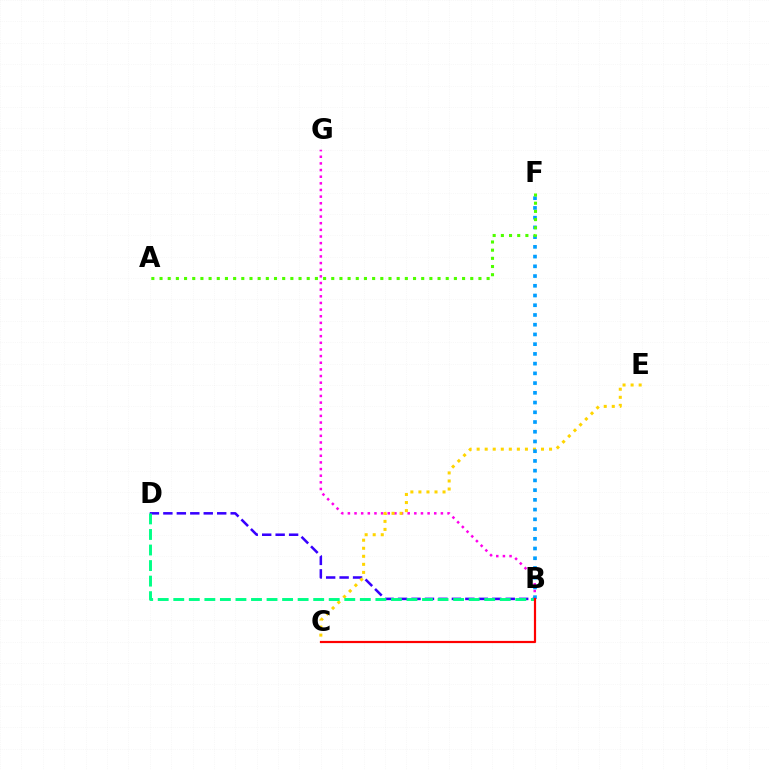{('B', 'G'): [{'color': '#ff00ed', 'line_style': 'dotted', 'thickness': 1.81}], ('B', 'D'): [{'color': '#3700ff', 'line_style': 'dashed', 'thickness': 1.83}, {'color': '#00ff86', 'line_style': 'dashed', 'thickness': 2.11}], ('C', 'E'): [{'color': '#ffd500', 'line_style': 'dotted', 'thickness': 2.19}], ('B', 'F'): [{'color': '#009eff', 'line_style': 'dotted', 'thickness': 2.64}], ('A', 'F'): [{'color': '#4fff00', 'line_style': 'dotted', 'thickness': 2.22}], ('B', 'C'): [{'color': '#ff0000', 'line_style': 'solid', 'thickness': 1.59}]}